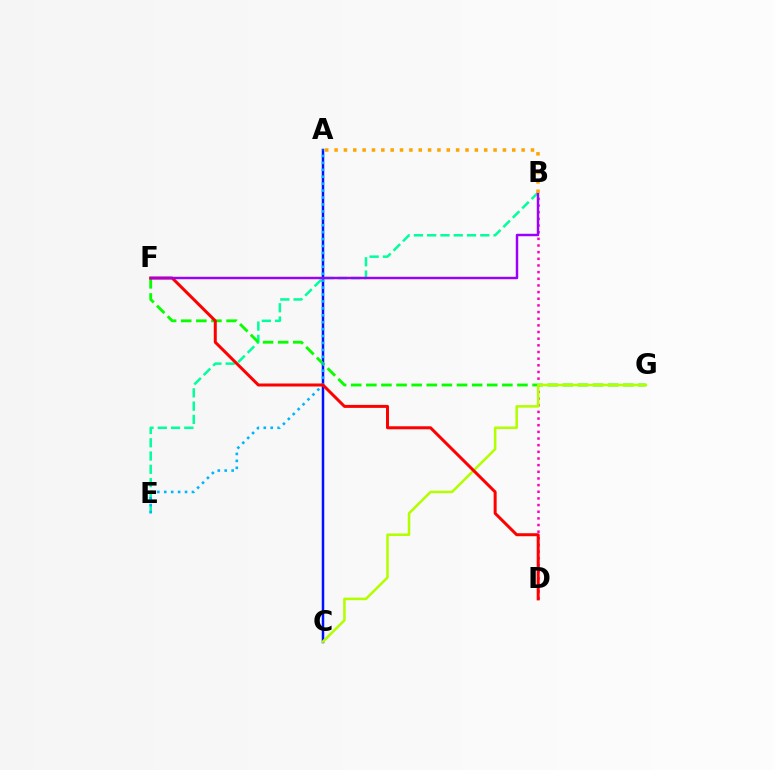{('B', 'E'): [{'color': '#00ff9d', 'line_style': 'dashed', 'thickness': 1.8}], ('A', 'C'): [{'color': '#0010ff', 'line_style': 'solid', 'thickness': 1.8}], ('B', 'D'): [{'color': '#ff00bd', 'line_style': 'dotted', 'thickness': 1.81}], ('F', 'G'): [{'color': '#08ff00', 'line_style': 'dashed', 'thickness': 2.05}], ('A', 'E'): [{'color': '#00b5ff', 'line_style': 'dotted', 'thickness': 1.88}], ('C', 'G'): [{'color': '#b3ff00', 'line_style': 'solid', 'thickness': 1.83}], ('D', 'F'): [{'color': '#ff0000', 'line_style': 'solid', 'thickness': 2.16}], ('B', 'F'): [{'color': '#9b00ff', 'line_style': 'solid', 'thickness': 1.76}], ('A', 'B'): [{'color': '#ffa500', 'line_style': 'dotted', 'thickness': 2.54}]}